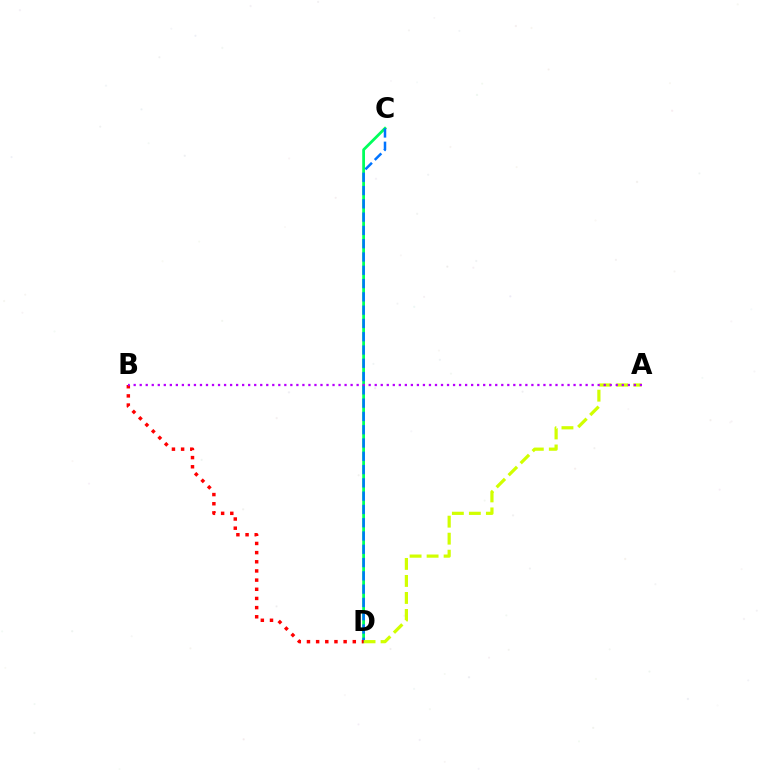{('C', 'D'): [{'color': '#00ff5c', 'line_style': 'solid', 'thickness': 2.0}, {'color': '#0074ff', 'line_style': 'dashed', 'thickness': 1.81}], ('A', 'D'): [{'color': '#d1ff00', 'line_style': 'dashed', 'thickness': 2.31}], ('B', 'D'): [{'color': '#ff0000', 'line_style': 'dotted', 'thickness': 2.49}], ('A', 'B'): [{'color': '#b900ff', 'line_style': 'dotted', 'thickness': 1.64}]}